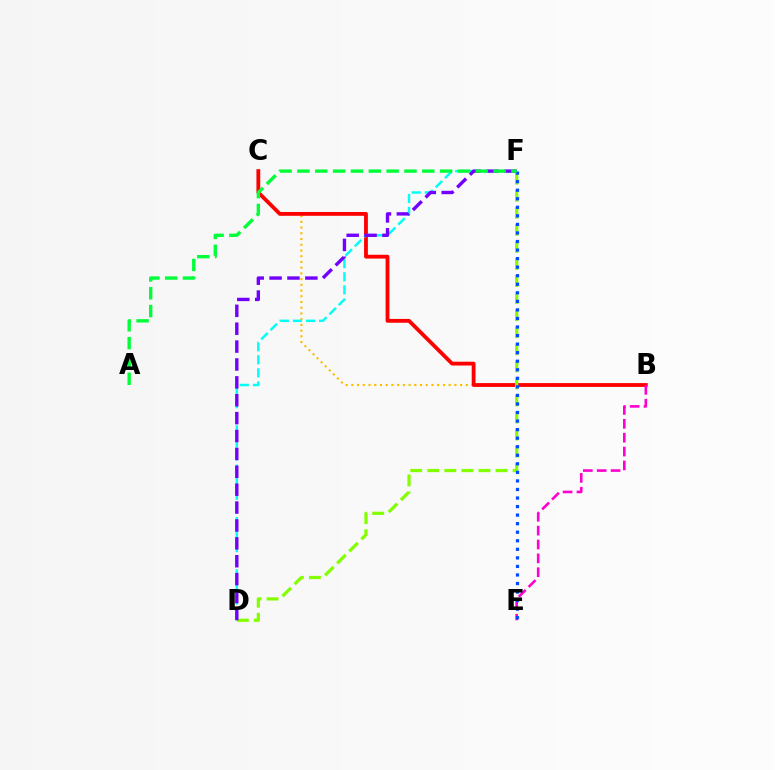{('B', 'C'): [{'color': '#ffbd00', 'line_style': 'dotted', 'thickness': 1.56}, {'color': '#ff0000', 'line_style': 'solid', 'thickness': 2.75}], ('D', 'F'): [{'color': '#00fff6', 'line_style': 'dashed', 'thickness': 1.78}, {'color': '#84ff00', 'line_style': 'dashed', 'thickness': 2.32}, {'color': '#7200ff', 'line_style': 'dashed', 'thickness': 2.43}], ('B', 'E'): [{'color': '#ff00cf', 'line_style': 'dashed', 'thickness': 1.88}], ('E', 'F'): [{'color': '#004bff', 'line_style': 'dotted', 'thickness': 2.32}], ('A', 'F'): [{'color': '#00ff39', 'line_style': 'dashed', 'thickness': 2.42}]}